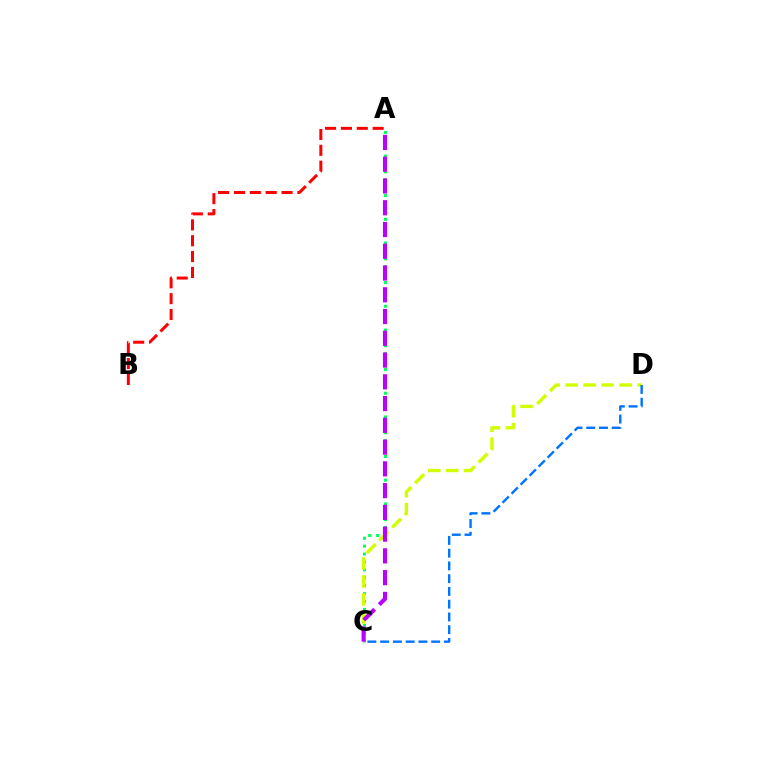{('A', 'B'): [{'color': '#ff0000', 'line_style': 'dashed', 'thickness': 2.16}], ('A', 'C'): [{'color': '#00ff5c', 'line_style': 'dotted', 'thickness': 2.15}, {'color': '#b900ff', 'line_style': 'dashed', 'thickness': 2.96}], ('C', 'D'): [{'color': '#d1ff00', 'line_style': 'dashed', 'thickness': 2.44}, {'color': '#0074ff', 'line_style': 'dashed', 'thickness': 1.73}]}